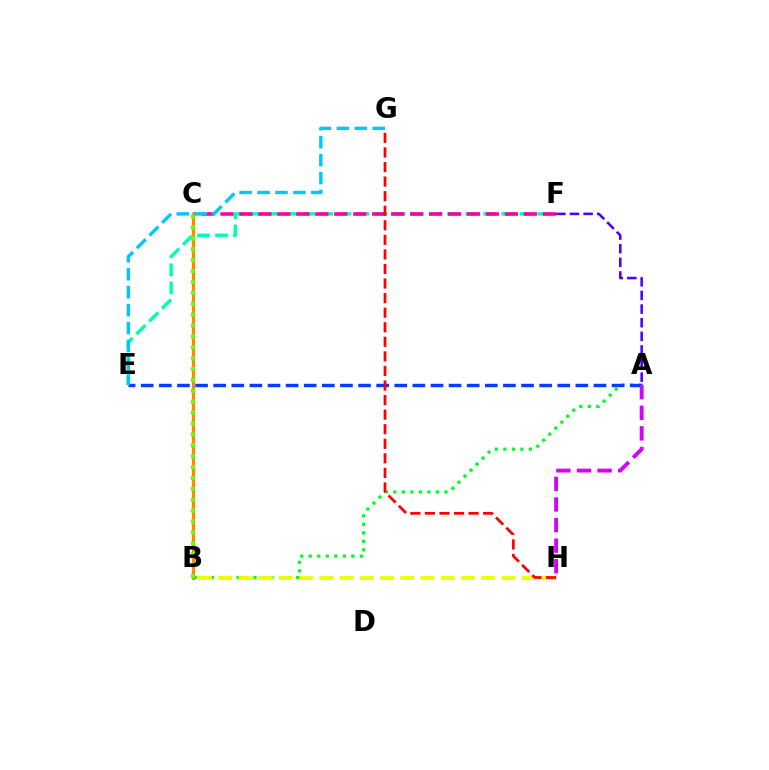{('E', 'F'): [{'color': '#00ffaf', 'line_style': 'dashed', 'thickness': 2.46}], ('A', 'B'): [{'color': '#00ff27', 'line_style': 'dotted', 'thickness': 2.31}], ('C', 'F'): [{'color': '#ff00a0', 'line_style': 'dashed', 'thickness': 2.58}], ('A', 'E'): [{'color': '#003fff', 'line_style': 'dashed', 'thickness': 2.46}], ('A', 'F'): [{'color': '#4f00ff', 'line_style': 'dashed', 'thickness': 1.85}], ('E', 'G'): [{'color': '#00c7ff', 'line_style': 'dashed', 'thickness': 2.44}], ('B', 'C'): [{'color': '#ff8800', 'line_style': 'solid', 'thickness': 2.32}, {'color': '#66ff00', 'line_style': 'dotted', 'thickness': 2.96}], ('A', 'H'): [{'color': '#d600ff', 'line_style': 'dashed', 'thickness': 2.8}], ('B', 'H'): [{'color': '#eeff00', 'line_style': 'dashed', 'thickness': 2.75}], ('G', 'H'): [{'color': '#ff0000', 'line_style': 'dashed', 'thickness': 1.98}]}